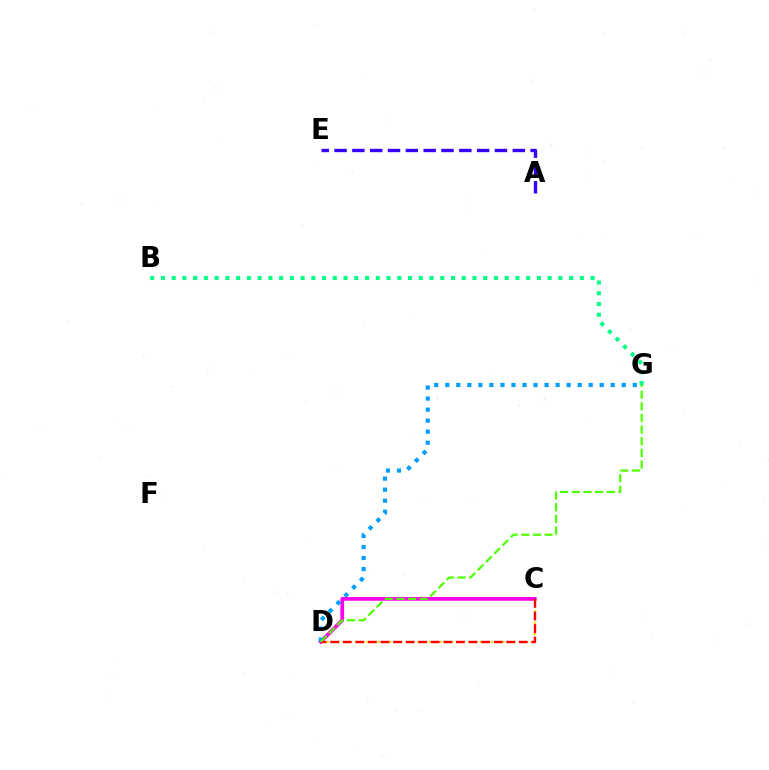{('C', 'D'): [{'color': '#ff00ed', 'line_style': 'solid', 'thickness': 2.7}, {'color': '#ffd500', 'line_style': 'dotted', 'thickness': 1.54}, {'color': '#ff0000', 'line_style': 'dashed', 'thickness': 1.71}], ('D', 'G'): [{'color': '#009eff', 'line_style': 'dotted', 'thickness': 3.0}, {'color': '#4fff00', 'line_style': 'dashed', 'thickness': 1.58}], ('B', 'G'): [{'color': '#00ff86', 'line_style': 'dotted', 'thickness': 2.92}], ('A', 'E'): [{'color': '#3700ff', 'line_style': 'dashed', 'thickness': 2.42}]}